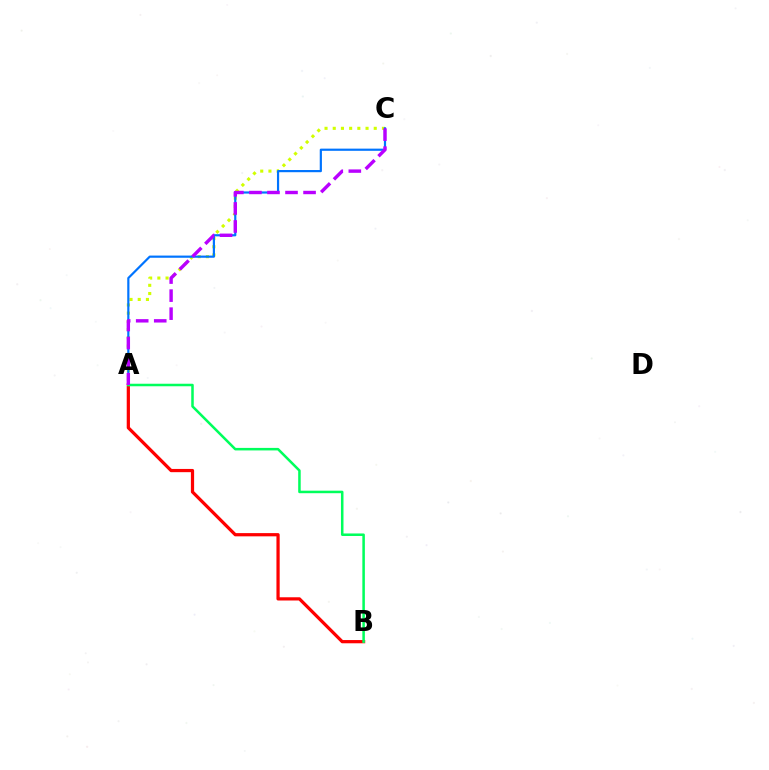{('A', 'C'): [{'color': '#d1ff00', 'line_style': 'dotted', 'thickness': 2.23}, {'color': '#0074ff', 'line_style': 'solid', 'thickness': 1.58}, {'color': '#b900ff', 'line_style': 'dashed', 'thickness': 2.45}], ('A', 'B'): [{'color': '#ff0000', 'line_style': 'solid', 'thickness': 2.33}, {'color': '#00ff5c', 'line_style': 'solid', 'thickness': 1.82}]}